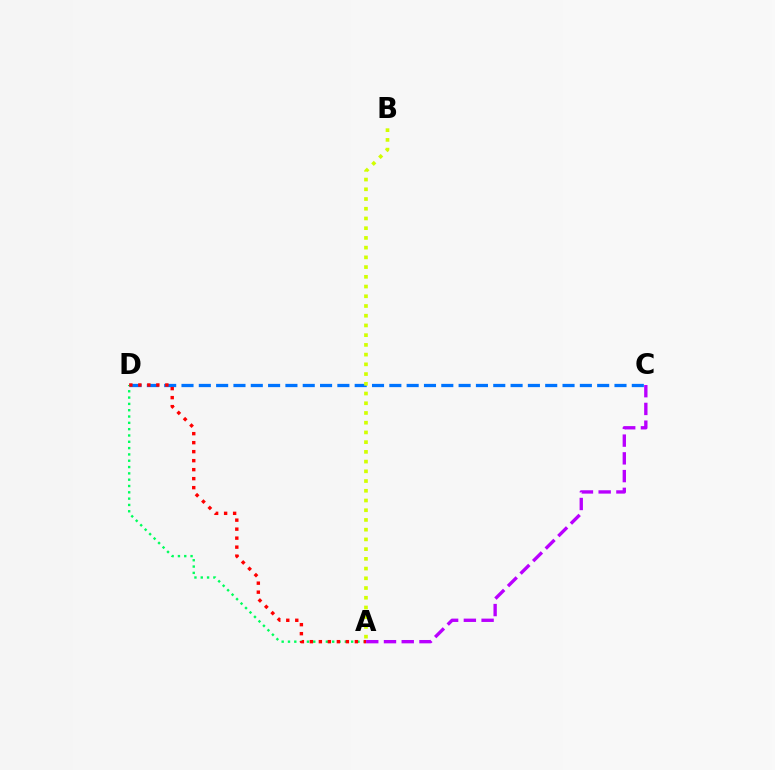{('C', 'D'): [{'color': '#0074ff', 'line_style': 'dashed', 'thickness': 2.35}], ('A', 'D'): [{'color': '#00ff5c', 'line_style': 'dotted', 'thickness': 1.72}, {'color': '#ff0000', 'line_style': 'dotted', 'thickness': 2.44}], ('A', 'B'): [{'color': '#d1ff00', 'line_style': 'dotted', 'thickness': 2.64}], ('A', 'C'): [{'color': '#b900ff', 'line_style': 'dashed', 'thickness': 2.41}]}